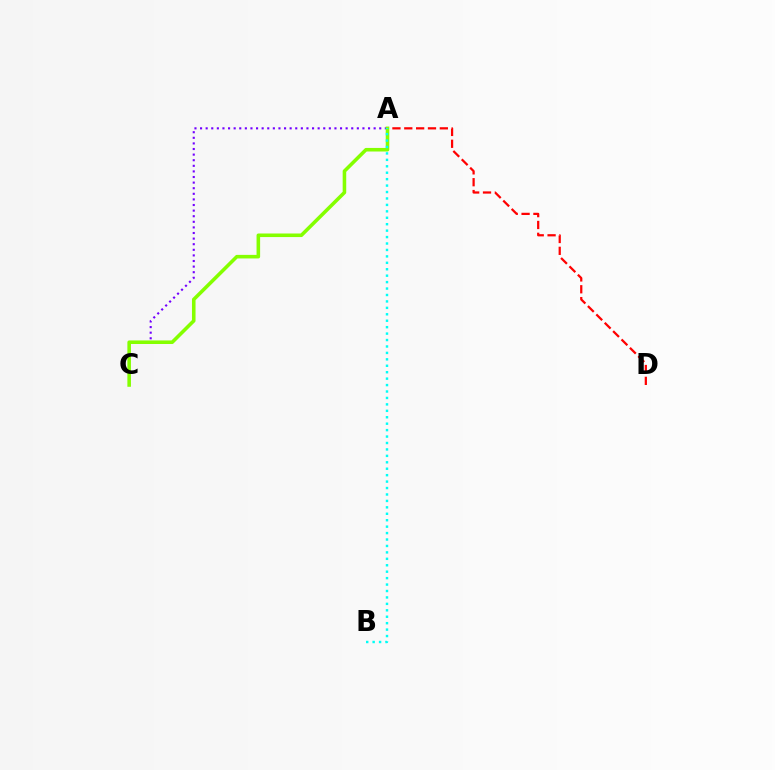{('A', 'D'): [{'color': '#ff0000', 'line_style': 'dashed', 'thickness': 1.61}], ('A', 'C'): [{'color': '#7200ff', 'line_style': 'dotted', 'thickness': 1.52}, {'color': '#84ff00', 'line_style': 'solid', 'thickness': 2.57}], ('A', 'B'): [{'color': '#00fff6', 'line_style': 'dotted', 'thickness': 1.75}]}